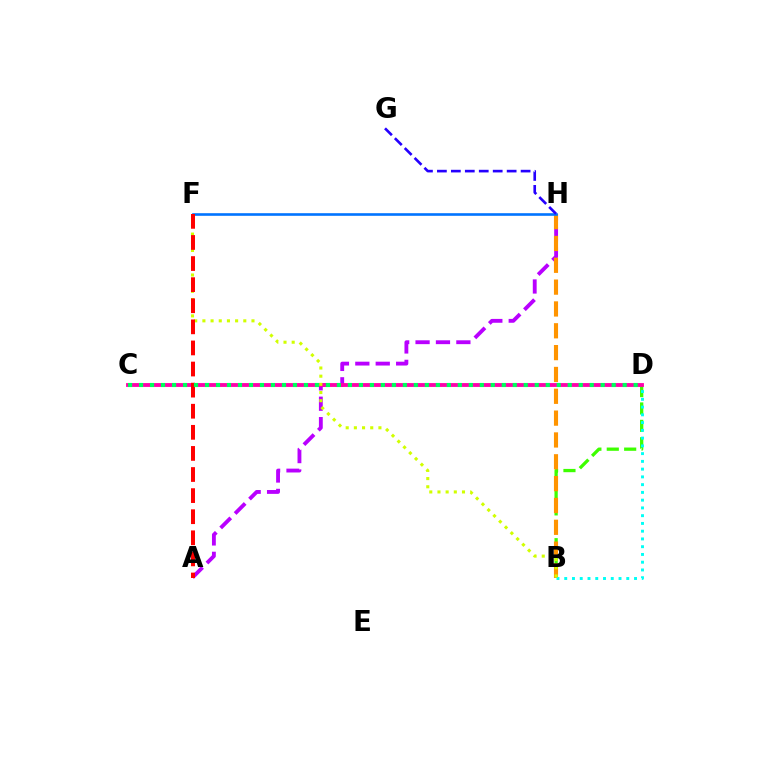{('A', 'H'): [{'color': '#b900ff', 'line_style': 'dashed', 'thickness': 2.77}], ('B', 'D'): [{'color': '#3dff00', 'line_style': 'dashed', 'thickness': 2.36}, {'color': '#00fff6', 'line_style': 'dotted', 'thickness': 2.11}], ('B', 'H'): [{'color': '#ff9400', 'line_style': 'dashed', 'thickness': 2.97}], ('F', 'H'): [{'color': '#0074ff', 'line_style': 'solid', 'thickness': 1.88}], ('G', 'H'): [{'color': '#2500ff', 'line_style': 'dashed', 'thickness': 1.9}], ('C', 'D'): [{'color': '#ff00ac', 'line_style': 'solid', 'thickness': 2.77}, {'color': '#00ff5c', 'line_style': 'dotted', 'thickness': 2.99}], ('B', 'F'): [{'color': '#d1ff00', 'line_style': 'dotted', 'thickness': 2.22}], ('A', 'F'): [{'color': '#ff0000', 'line_style': 'dashed', 'thickness': 2.87}]}